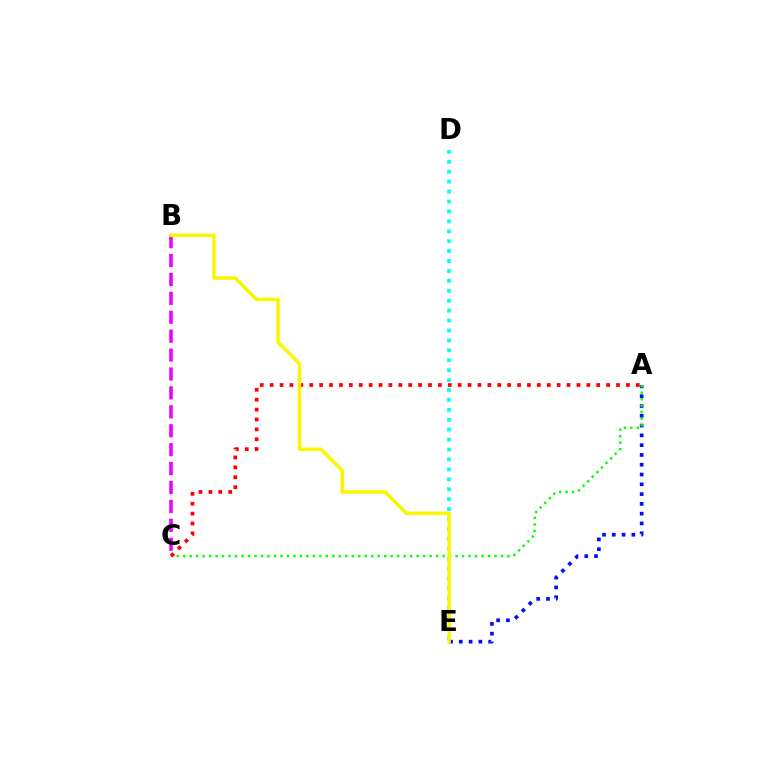{('A', 'E'): [{'color': '#0010ff', 'line_style': 'dotted', 'thickness': 2.66}], ('D', 'E'): [{'color': '#00fff6', 'line_style': 'dotted', 'thickness': 2.7}], ('B', 'C'): [{'color': '#ee00ff', 'line_style': 'dashed', 'thickness': 2.57}], ('A', 'C'): [{'color': '#08ff00', 'line_style': 'dotted', 'thickness': 1.76}, {'color': '#ff0000', 'line_style': 'dotted', 'thickness': 2.69}], ('B', 'E'): [{'color': '#fcf500', 'line_style': 'solid', 'thickness': 2.51}]}